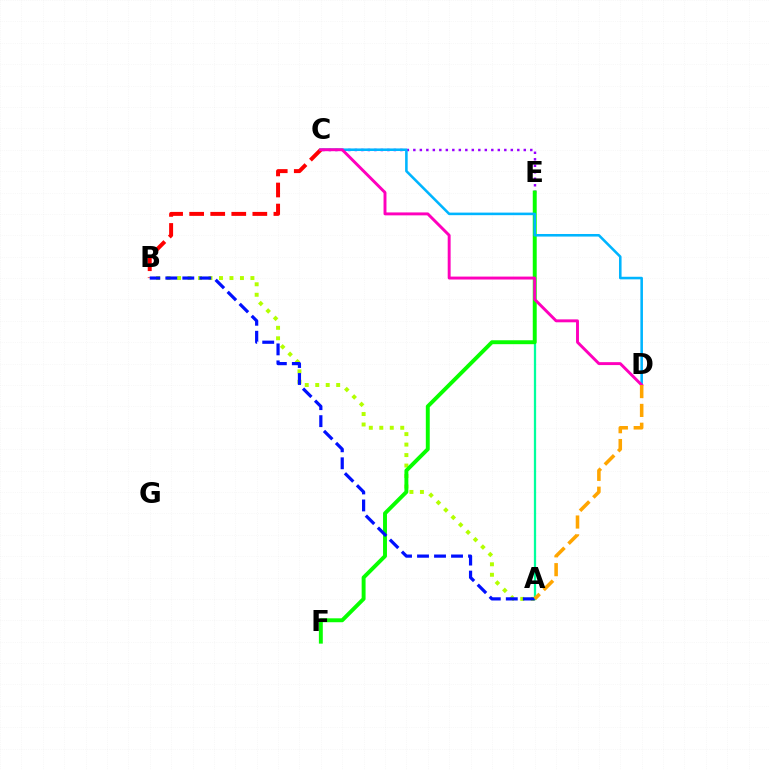{('A', 'B'): [{'color': '#b3ff00', 'line_style': 'dotted', 'thickness': 2.85}, {'color': '#0010ff', 'line_style': 'dashed', 'thickness': 2.31}], ('B', 'C'): [{'color': '#ff0000', 'line_style': 'dashed', 'thickness': 2.86}], ('C', 'E'): [{'color': '#9b00ff', 'line_style': 'dotted', 'thickness': 1.77}], ('A', 'E'): [{'color': '#00ff9d', 'line_style': 'solid', 'thickness': 1.63}], ('E', 'F'): [{'color': '#08ff00', 'line_style': 'solid', 'thickness': 2.82}], ('C', 'D'): [{'color': '#00b5ff', 'line_style': 'solid', 'thickness': 1.85}, {'color': '#ff00bd', 'line_style': 'solid', 'thickness': 2.11}], ('A', 'D'): [{'color': '#ffa500', 'line_style': 'dashed', 'thickness': 2.56}]}